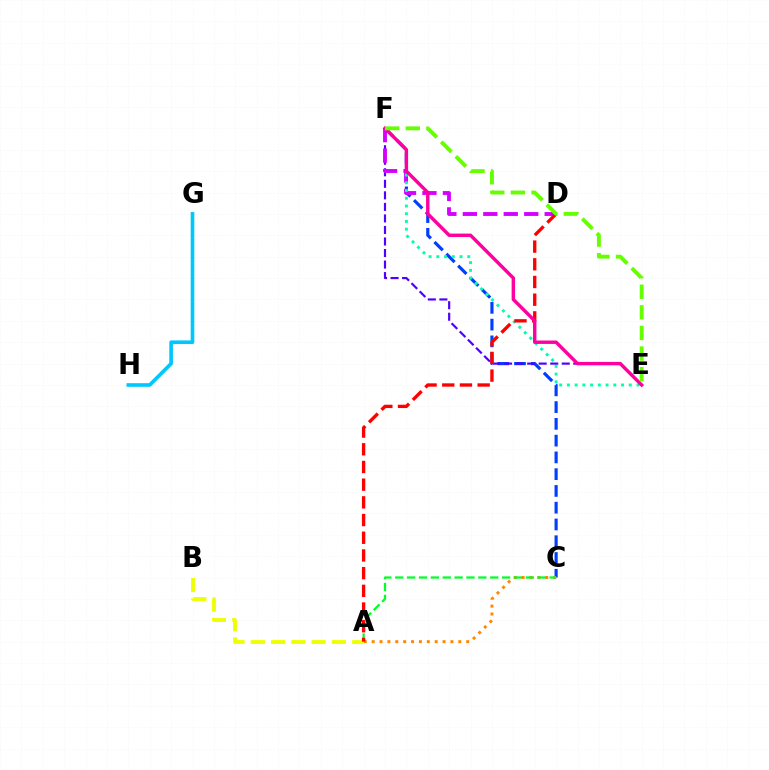{('C', 'F'): [{'color': '#003fff', 'line_style': 'dashed', 'thickness': 2.28}], ('E', 'F'): [{'color': '#4f00ff', 'line_style': 'dashed', 'thickness': 1.57}, {'color': '#00ffaf', 'line_style': 'dotted', 'thickness': 2.1}, {'color': '#ff00a0', 'line_style': 'solid', 'thickness': 2.46}, {'color': '#66ff00', 'line_style': 'dashed', 'thickness': 2.8}], ('A', 'C'): [{'color': '#ff8800', 'line_style': 'dotted', 'thickness': 2.14}, {'color': '#00ff27', 'line_style': 'dashed', 'thickness': 1.61}], ('D', 'F'): [{'color': '#d600ff', 'line_style': 'dashed', 'thickness': 2.78}], ('A', 'B'): [{'color': '#eeff00', 'line_style': 'dashed', 'thickness': 2.76}], ('G', 'H'): [{'color': '#00c7ff', 'line_style': 'solid', 'thickness': 2.62}], ('A', 'D'): [{'color': '#ff0000', 'line_style': 'dashed', 'thickness': 2.4}]}